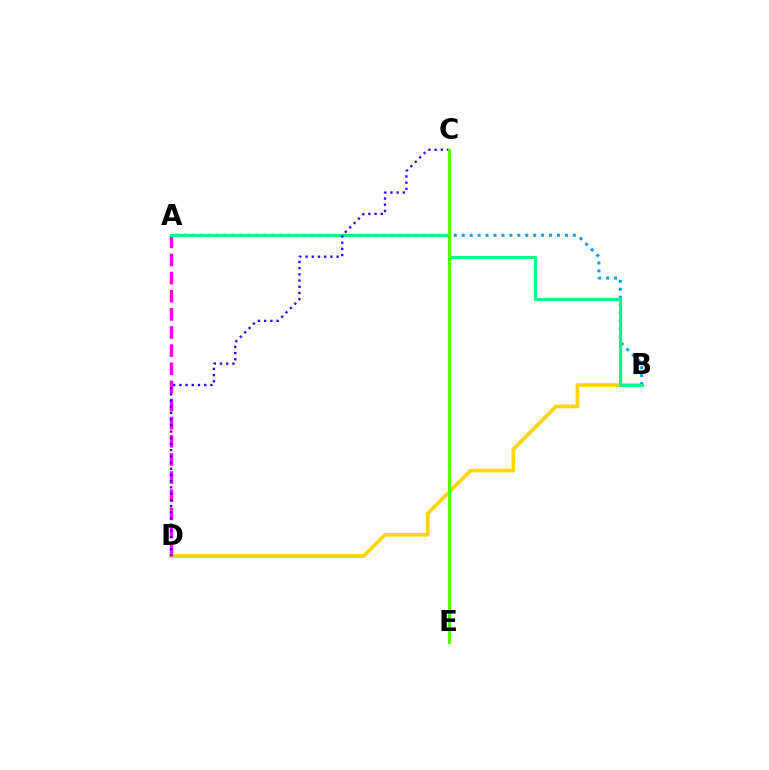{('B', 'D'): [{'color': '#ffd500', 'line_style': 'solid', 'thickness': 2.69}], ('A', 'D'): [{'color': '#ff00ed', 'line_style': 'dashed', 'thickness': 2.46}], ('A', 'B'): [{'color': '#009eff', 'line_style': 'dotted', 'thickness': 2.16}, {'color': '#00ff86', 'line_style': 'solid', 'thickness': 2.23}], ('C', 'E'): [{'color': '#ff0000', 'line_style': 'solid', 'thickness': 1.94}, {'color': '#4fff00', 'line_style': 'solid', 'thickness': 2.25}], ('C', 'D'): [{'color': '#3700ff', 'line_style': 'dotted', 'thickness': 1.69}]}